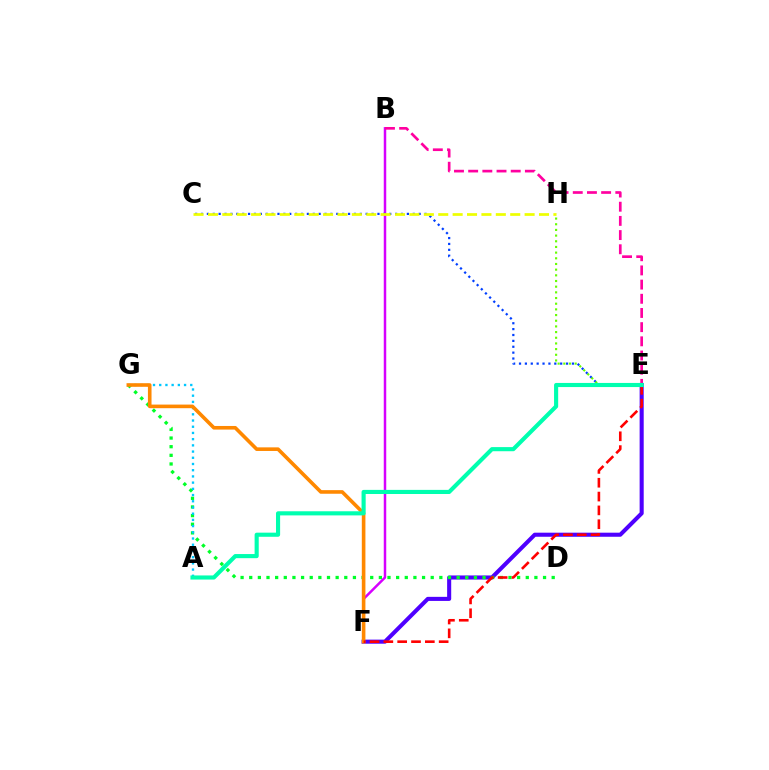{('E', 'F'): [{'color': '#4f00ff', 'line_style': 'solid', 'thickness': 2.93}, {'color': '#ff0000', 'line_style': 'dashed', 'thickness': 1.88}], ('D', 'G'): [{'color': '#00ff27', 'line_style': 'dotted', 'thickness': 2.35}], ('B', 'F'): [{'color': '#d600ff', 'line_style': 'solid', 'thickness': 1.79}], ('A', 'G'): [{'color': '#00c7ff', 'line_style': 'dotted', 'thickness': 1.69}], ('C', 'E'): [{'color': '#003fff', 'line_style': 'dotted', 'thickness': 1.6}], ('F', 'G'): [{'color': '#ff8800', 'line_style': 'solid', 'thickness': 2.6}], ('B', 'E'): [{'color': '#ff00a0', 'line_style': 'dashed', 'thickness': 1.93}], ('E', 'H'): [{'color': '#66ff00', 'line_style': 'dotted', 'thickness': 1.54}], ('C', 'H'): [{'color': '#eeff00', 'line_style': 'dashed', 'thickness': 1.96}], ('A', 'E'): [{'color': '#00ffaf', 'line_style': 'solid', 'thickness': 2.97}]}